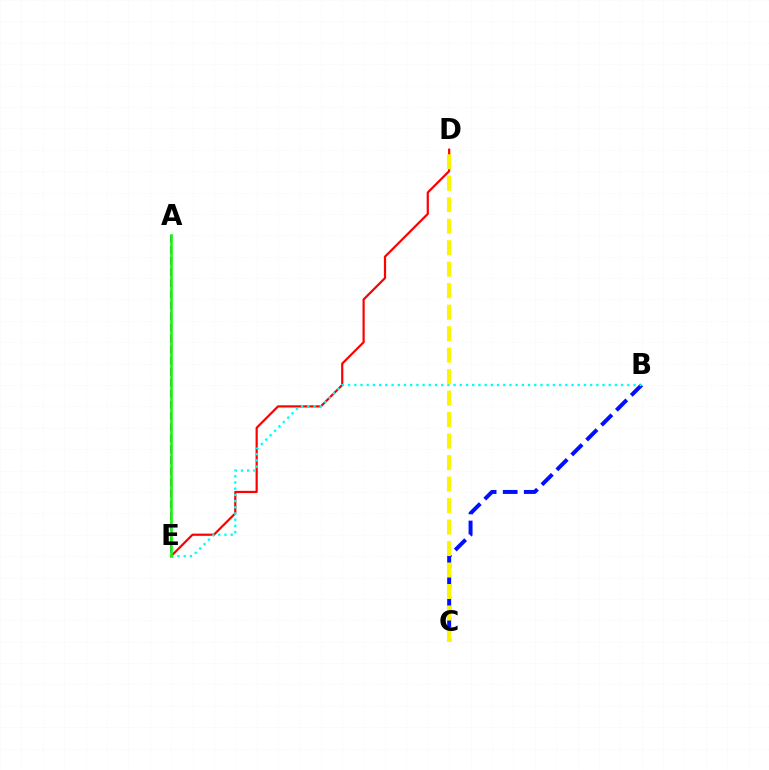{('B', 'C'): [{'color': '#0010ff', 'line_style': 'dashed', 'thickness': 2.86}], ('A', 'E'): [{'color': '#ee00ff', 'line_style': 'dashed', 'thickness': 1.5}, {'color': '#08ff00', 'line_style': 'solid', 'thickness': 1.87}], ('D', 'E'): [{'color': '#ff0000', 'line_style': 'solid', 'thickness': 1.59}], ('B', 'E'): [{'color': '#00fff6', 'line_style': 'dotted', 'thickness': 1.69}], ('C', 'D'): [{'color': '#fcf500', 'line_style': 'dashed', 'thickness': 2.92}]}